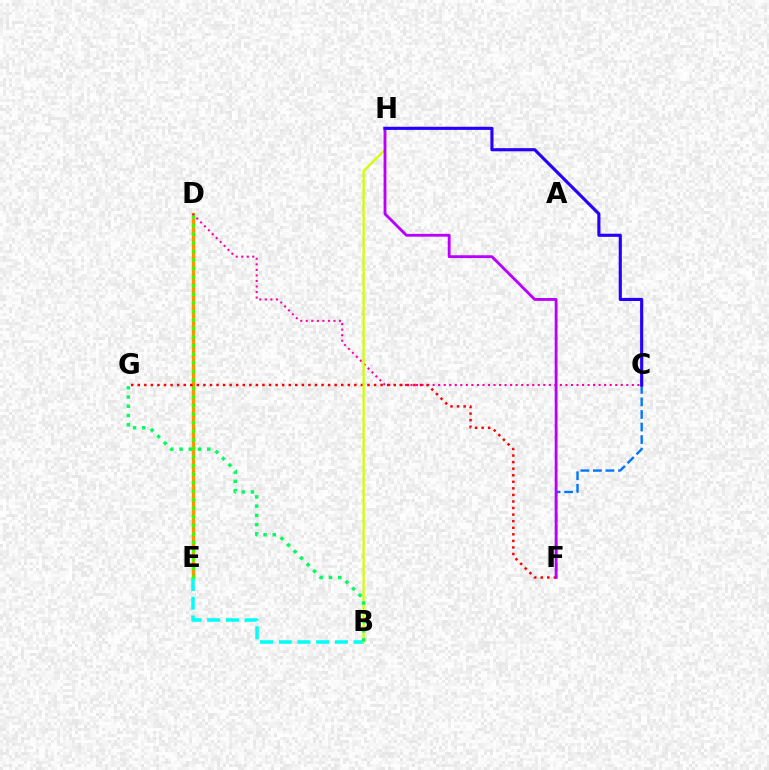{('D', 'E'): [{'color': '#ff9400', 'line_style': 'solid', 'thickness': 2.42}, {'color': '#3dff00', 'line_style': 'dotted', 'thickness': 2.33}], ('C', 'F'): [{'color': '#0074ff', 'line_style': 'dashed', 'thickness': 1.7}], ('C', 'D'): [{'color': '#ff00ac', 'line_style': 'dotted', 'thickness': 1.5}], ('F', 'G'): [{'color': '#ff0000', 'line_style': 'dotted', 'thickness': 1.78}], ('B', 'E'): [{'color': '#00fff6', 'line_style': 'dashed', 'thickness': 2.54}], ('B', 'H'): [{'color': '#d1ff00', 'line_style': 'solid', 'thickness': 1.64}], ('F', 'H'): [{'color': '#b900ff', 'line_style': 'solid', 'thickness': 2.04}], ('B', 'G'): [{'color': '#00ff5c', 'line_style': 'dotted', 'thickness': 2.51}], ('C', 'H'): [{'color': '#2500ff', 'line_style': 'solid', 'thickness': 2.25}]}